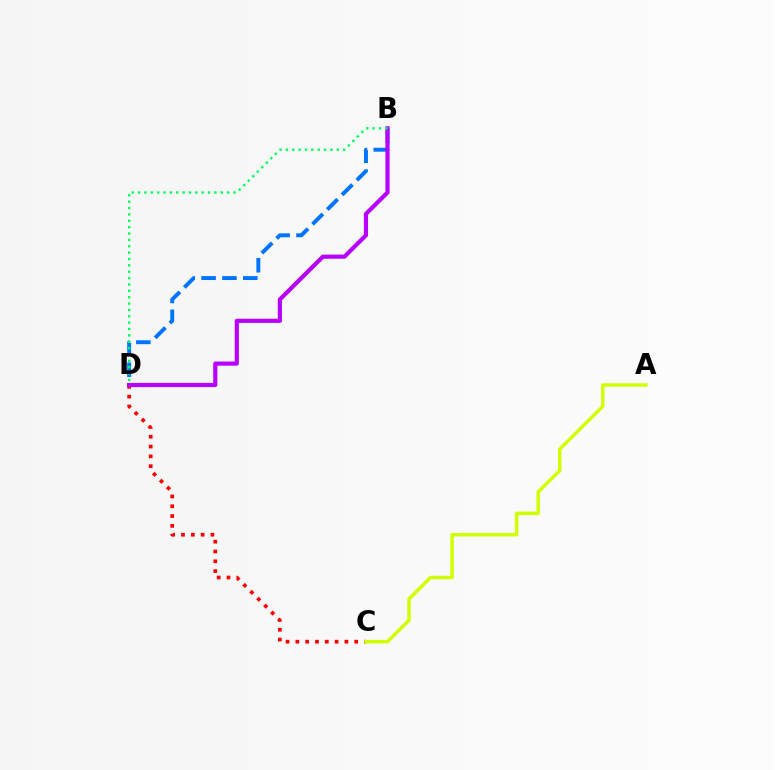{('C', 'D'): [{'color': '#ff0000', 'line_style': 'dotted', 'thickness': 2.67}], ('A', 'C'): [{'color': '#d1ff00', 'line_style': 'solid', 'thickness': 2.51}], ('B', 'D'): [{'color': '#0074ff', 'line_style': 'dashed', 'thickness': 2.83}, {'color': '#b900ff', 'line_style': 'solid', 'thickness': 3.0}, {'color': '#00ff5c', 'line_style': 'dotted', 'thickness': 1.73}]}